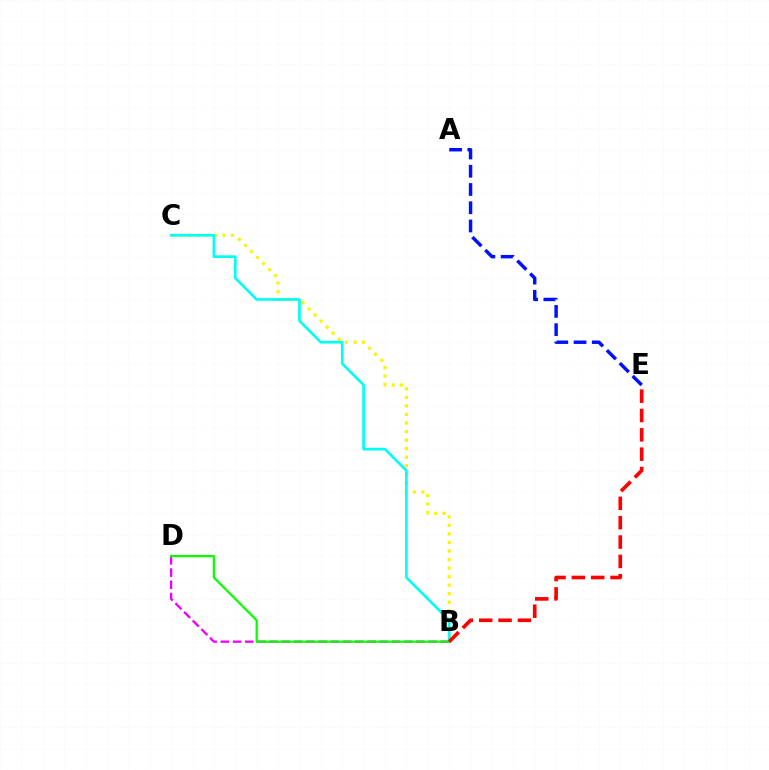{('B', 'C'): [{'color': '#fcf500', 'line_style': 'dotted', 'thickness': 2.32}, {'color': '#00fff6', 'line_style': 'solid', 'thickness': 1.93}], ('B', 'D'): [{'color': '#ee00ff', 'line_style': 'dashed', 'thickness': 1.66}, {'color': '#08ff00', 'line_style': 'solid', 'thickness': 1.61}], ('B', 'E'): [{'color': '#ff0000', 'line_style': 'dashed', 'thickness': 2.63}], ('A', 'E'): [{'color': '#0010ff', 'line_style': 'dashed', 'thickness': 2.48}]}